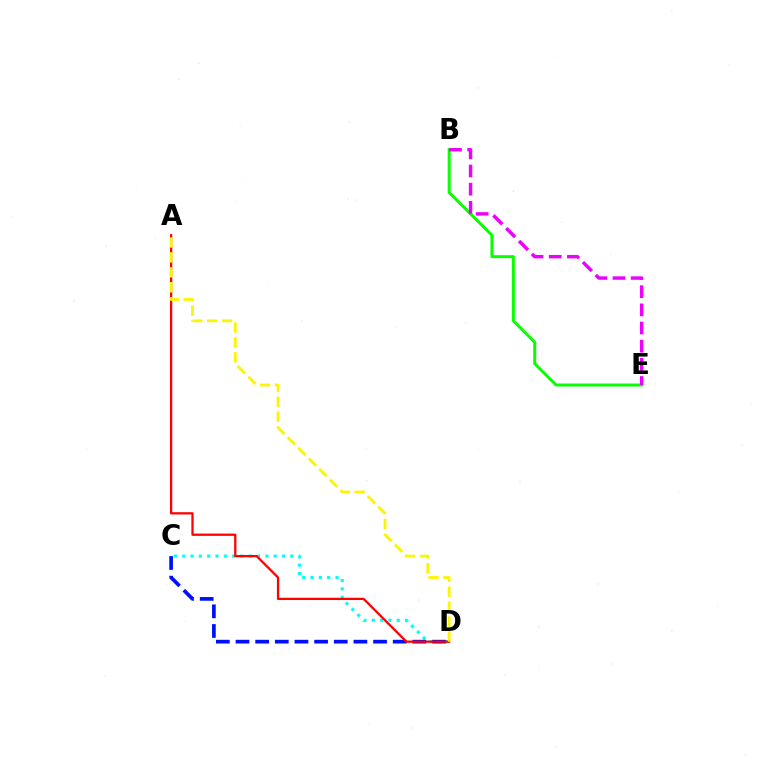{('C', 'D'): [{'color': '#00fff6', 'line_style': 'dotted', 'thickness': 2.26}, {'color': '#0010ff', 'line_style': 'dashed', 'thickness': 2.67}], ('B', 'E'): [{'color': '#08ff00', 'line_style': 'solid', 'thickness': 2.15}, {'color': '#ee00ff', 'line_style': 'dashed', 'thickness': 2.47}], ('A', 'D'): [{'color': '#ff0000', 'line_style': 'solid', 'thickness': 1.63}, {'color': '#fcf500', 'line_style': 'dashed', 'thickness': 2.03}]}